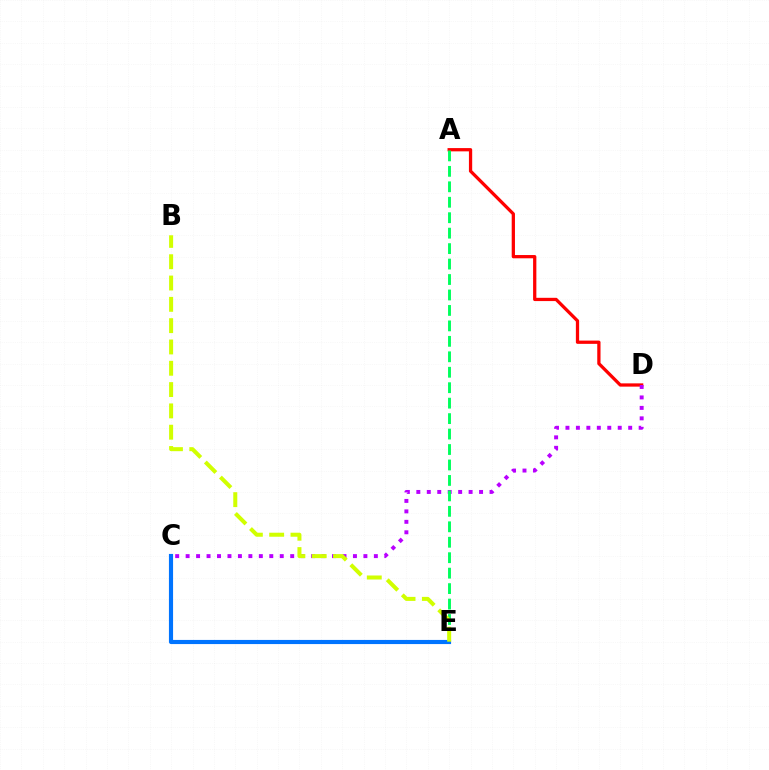{('A', 'D'): [{'color': '#ff0000', 'line_style': 'solid', 'thickness': 2.35}], ('C', 'E'): [{'color': '#0074ff', 'line_style': 'solid', 'thickness': 2.98}], ('C', 'D'): [{'color': '#b900ff', 'line_style': 'dotted', 'thickness': 2.84}], ('A', 'E'): [{'color': '#00ff5c', 'line_style': 'dashed', 'thickness': 2.1}], ('B', 'E'): [{'color': '#d1ff00', 'line_style': 'dashed', 'thickness': 2.9}]}